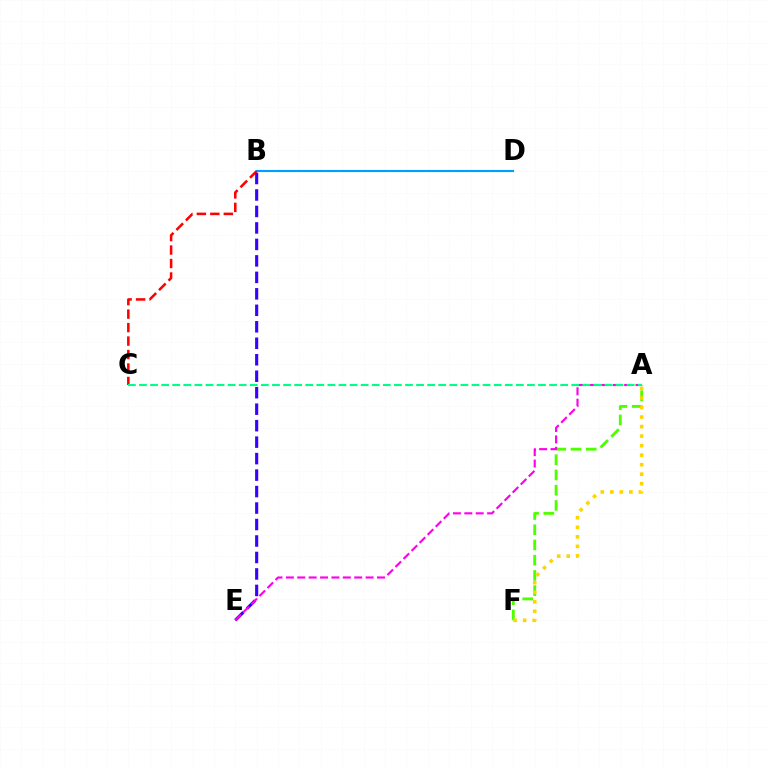{('B', 'D'): [{'color': '#009eff', 'line_style': 'solid', 'thickness': 1.54}], ('A', 'F'): [{'color': '#4fff00', 'line_style': 'dashed', 'thickness': 2.07}, {'color': '#ffd500', 'line_style': 'dotted', 'thickness': 2.59}], ('B', 'C'): [{'color': '#ff0000', 'line_style': 'dashed', 'thickness': 1.83}], ('B', 'E'): [{'color': '#3700ff', 'line_style': 'dashed', 'thickness': 2.24}], ('A', 'E'): [{'color': '#ff00ed', 'line_style': 'dashed', 'thickness': 1.55}], ('A', 'C'): [{'color': '#00ff86', 'line_style': 'dashed', 'thickness': 1.51}]}